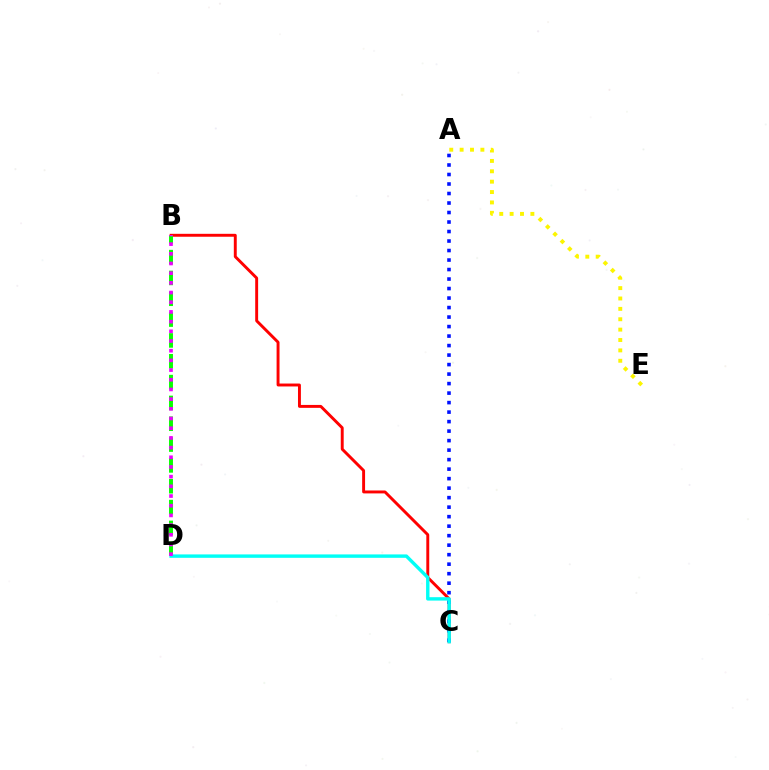{('B', 'C'): [{'color': '#ff0000', 'line_style': 'solid', 'thickness': 2.1}], ('B', 'D'): [{'color': '#08ff00', 'line_style': 'dashed', 'thickness': 2.83}, {'color': '#ee00ff', 'line_style': 'dotted', 'thickness': 2.63}], ('A', 'C'): [{'color': '#0010ff', 'line_style': 'dotted', 'thickness': 2.58}], ('A', 'E'): [{'color': '#fcf500', 'line_style': 'dotted', 'thickness': 2.82}], ('C', 'D'): [{'color': '#00fff6', 'line_style': 'solid', 'thickness': 2.45}]}